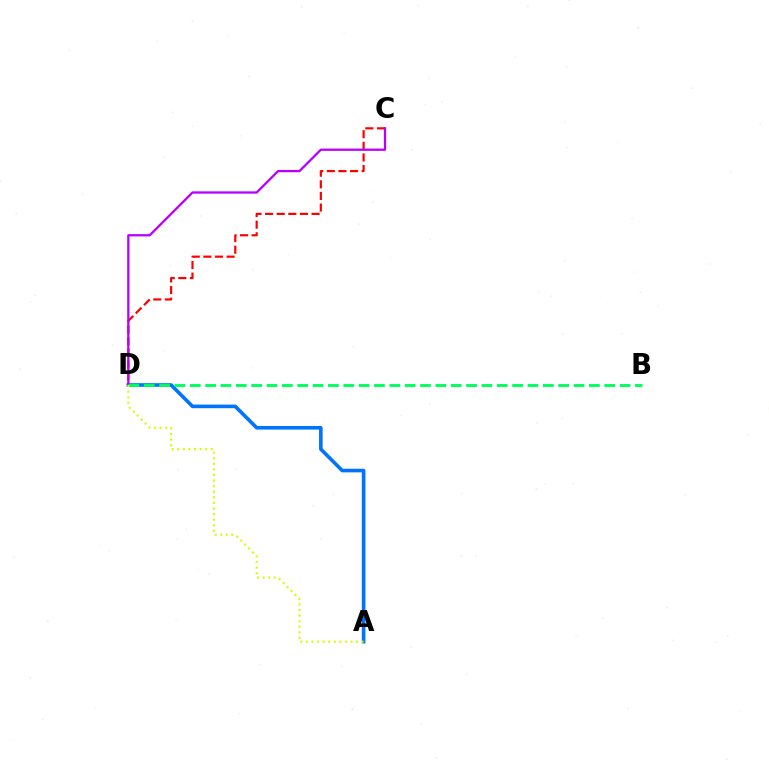{('C', 'D'): [{'color': '#ff0000', 'line_style': 'dashed', 'thickness': 1.58}, {'color': '#b900ff', 'line_style': 'solid', 'thickness': 1.64}], ('A', 'D'): [{'color': '#0074ff', 'line_style': 'solid', 'thickness': 2.6}, {'color': '#d1ff00', 'line_style': 'dotted', 'thickness': 1.52}], ('B', 'D'): [{'color': '#00ff5c', 'line_style': 'dashed', 'thickness': 2.09}]}